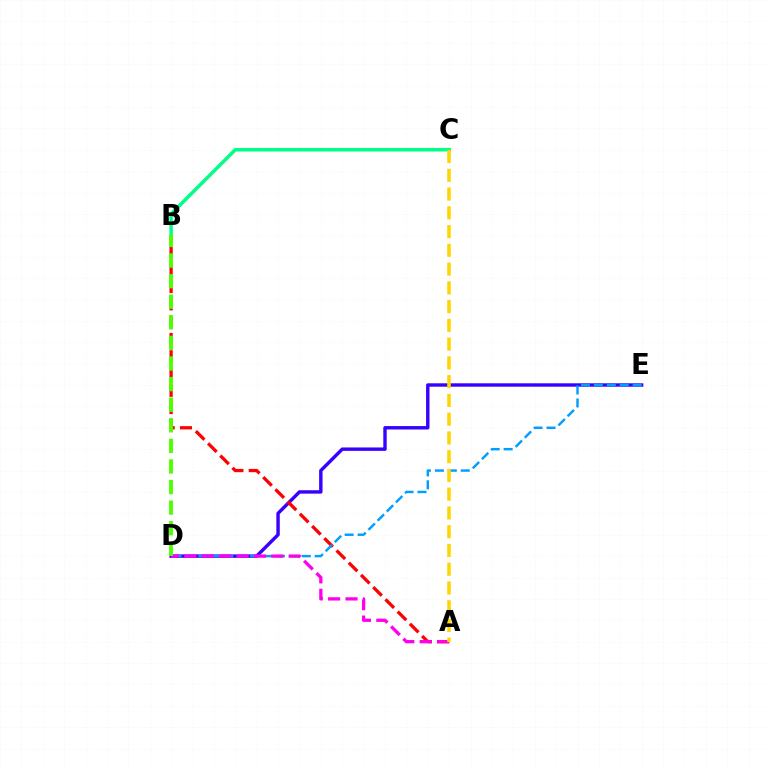{('B', 'C'): [{'color': '#00ff86', 'line_style': 'solid', 'thickness': 2.54}], ('D', 'E'): [{'color': '#3700ff', 'line_style': 'solid', 'thickness': 2.46}, {'color': '#009eff', 'line_style': 'dashed', 'thickness': 1.76}], ('A', 'B'): [{'color': '#ff0000', 'line_style': 'dashed', 'thickness': 2.35}], ('A', 'D'): [{'color': '#ff00ed', 'line_style': 'dashed', 'thickness': 2.36}], ('B', 'D'): [{'color': '#4fff00', 'line_style': 'dashed', 'thickness': 2.8}], ('A', 'C'): [{'color': '#ffd500', 'line_style': 'dashed', 'thickness': 2.55}]}